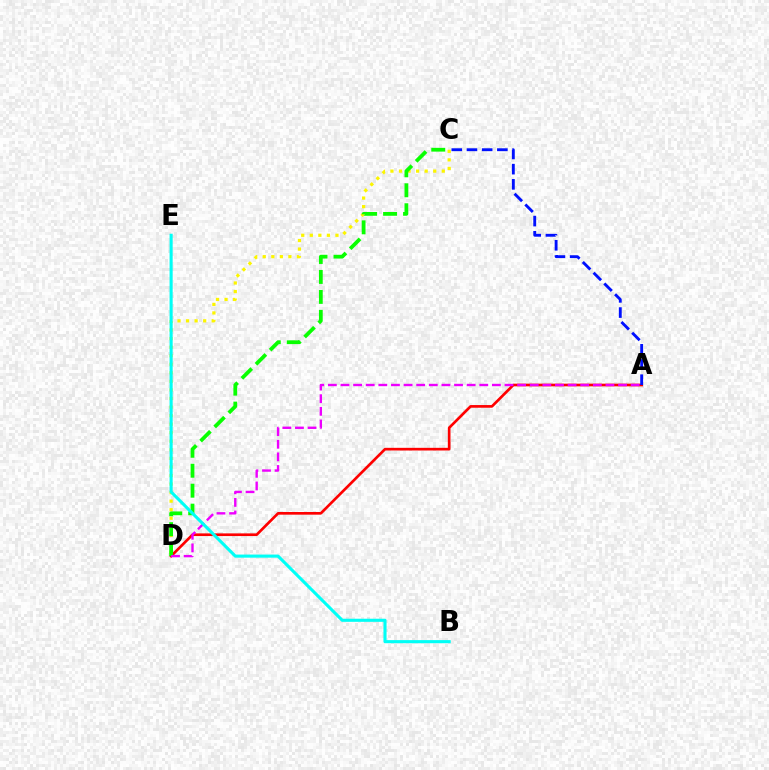{('A', 'D'): [{'color': '#ff0000', 'line_style': 'solid', 'thickness': 1.92}, {'color': '#ee00ff', 'line_style': 'dashed', 'thickness': 1.71}], ('C', 'D'): [{'color': '#fcf500', 'line_style': 'dotted', 'thickness': 2.32}, {'color': '#08ff00', 'line_style': 'dashed', 'thickness': 2.71}], ('A', 'C'): [{'color': '#0010ff', 'line_style': 'dashed', 'thickness': 2.06}], ('B', 'E'): [{'color': '#00fff6', 'line_style': 'solid', 'thickness': 2.23}]}